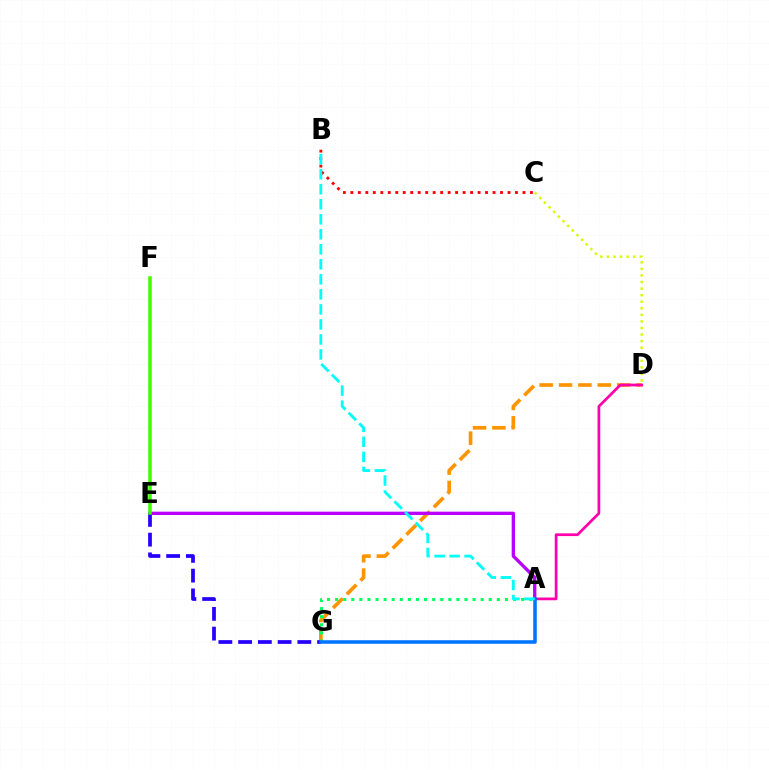{('D', 'G'): [{'color': '#ff9400', 'line_style': 'dashed', 'thickness': 2.63}], ('B', 'C'): [{'color': '#ff0000', 'line_style': 'dotted', 'thickness': 2.03}], ('A', 'E'): [{'color': '#b900ff', 'line_style': 'solid', 'thickness': 2.39}], ('A', 'D'): [{'color': '#ff00ac', 'line_style': 'solid', 'thickness': 1.96}], ('E', 'G'): [{'color': '#2500ff', 'line_style': 'dashed', 'thickness': 2.68}], ('A', 'G'): [{'color': '#00ff5c', 'line_style': 'dotted', 'thickness': 2.2}, {'color': '#0074ff', 'line_style': 'solid', 'thickness': 2.56}], ('C', 'D'): [{'color': '#d1ff00', 'line_style': 'dotted', 'thickness': 1.78}], ('E', 'F'): [{'color': '#3dff00', 'line_style': 'solid', 'thickness': 2.53}], ('A', 'B'): [{'color': '#00fff6', 'line_style': 'dashed', 'thickness': 2.04}]}